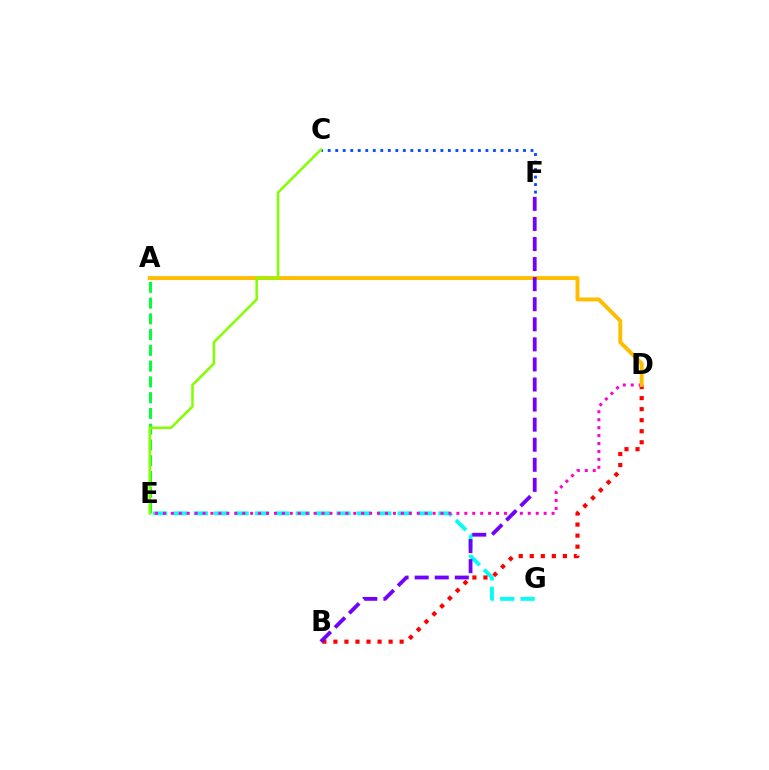{('E', 'G'): [{'color': '#00fff6', 'line_style': 'dashed', 'thickness': 2.77}], ('C', 'F'): [{'color': '#004bff', 'line_style': 'dotted', 'thickness': 2.04}], ('B', 'D'): [{'color': '#ff0000', 'line_style': 'dotted', 'thickness': 3.0}], ('D', 'E'): [{'color': '#ff00cf', 'line_style': 'dotted', 'thickness': 2.16}], ('A', 'D'): [{'color': '#ffbd00', 'line_style': 'solid', 'thickness': 2.83}], ('B', 'F'): [{'color': '#7200ff', 'line_style': 'dashed', 'thickness': 2.73}], ('A', 'E'): [{'color': '#00ff39', 'line_style': 'dashed', 'thickness': 2.14}], ('C', 'E'): [{'color': '#84ff00', 'line_style': 'solid', 'thickness': 1.82}]}